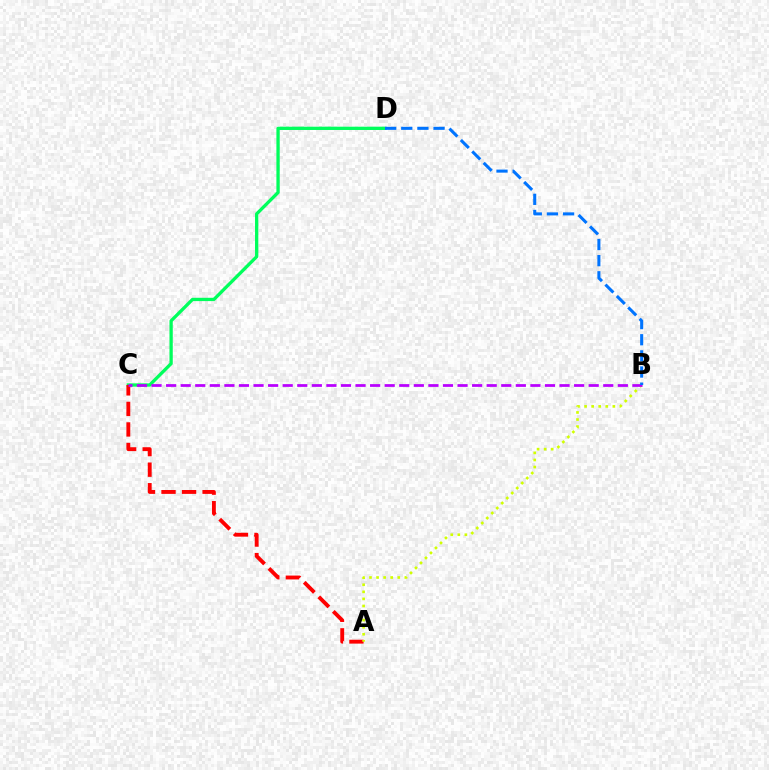{('C', 'D'): [{'color': '#00ff5c', 'line_style': 'solid', 'thickness': 2.38}], ('A', 'C'): [{'color': '#ff0000', 'line_style': 'dashed', 'thickness': 2.79}], ('A', 'B'): [{'color': '#d1ff00', 'line_style': 'dotted', 'thickness': 1.92}], ('B', 'C'): [{'color': '#b900ff', 'line_style': 'dashed', 'thickness': 1.98}], ('B', 'D'): [{'color': '#0074ff', 'line_style': 'dashed', 'thickness': 2.19}]}